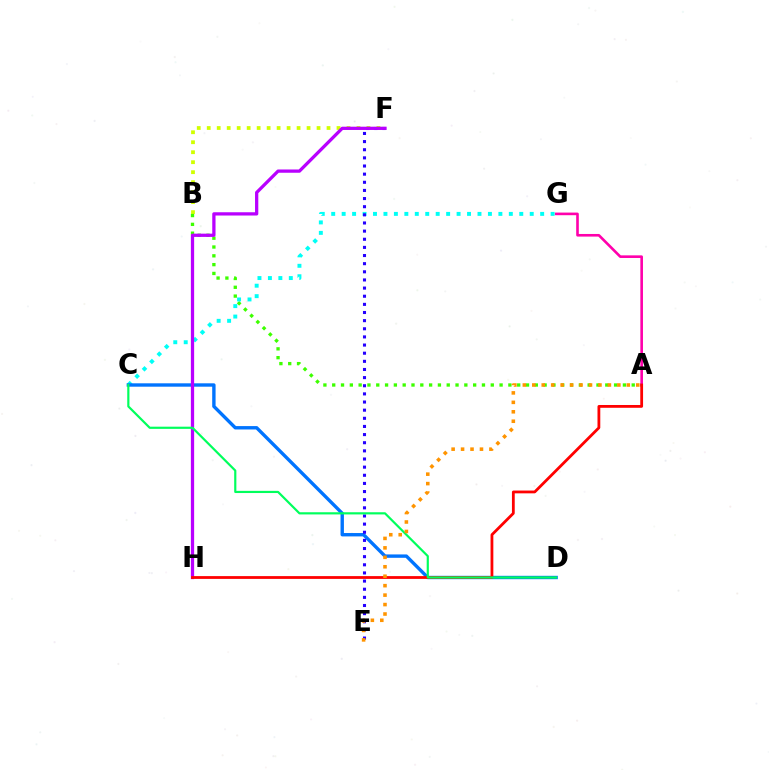{('B', 'F'): [{'color': '#d1ff00', 'line_style': 'dotted', 'thickness': 2.71}], ('A', 'B'): [{'color': '#3dff00', 'line_style': 'dotted', 'thickness': 2.39}], ('A', 'G'): [{'color': '#ff00ac', 'line_style': 'solid', 'thickness': 1.89}], ('C', 'G'): [{'color': '#00fff6', 'line_style': 'dotted', 'thickness': 2.84}], ('C', 'D'): [{'color': '#0074ff', 'line_style': 'solid', 'thickness': 2.43}, {'color': '#00ff5c', 'line_style': 'solid', 'thickness': 1.57}], ('E', 'F'): [{'color': '#2500ff', 'line_style': 'dotted', 'thickness': 2.21}], ('F', 'H'): [{'color': '#b900ff', 'line_style': 'solid', 'thickness': 2.35}], ('A', 'H'): [{'color': '#ff0000', 'line_style': 'solid', 'thickness': 2.01}], ('A', 'E'): [{'color': '#ff9400', 'line_style': 'dotted', 'thickness': 2.57}]}